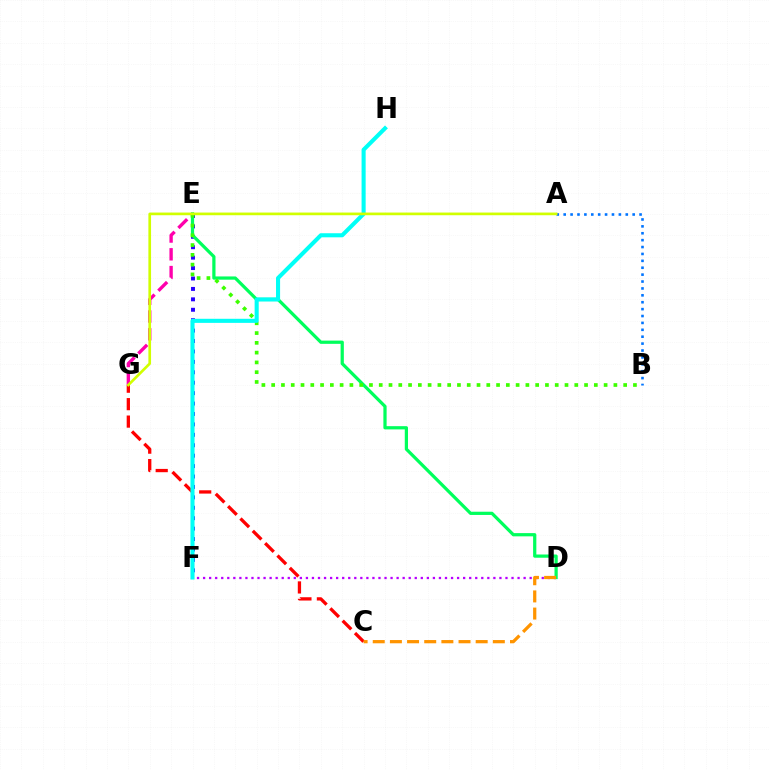{('E', 'F'): [{'color': '#2500ff', 'line_style': 'dotted', 'thickness': 2.83}], ('D', 'E'): [{'color': '#00ff5c', 'line_style': 'solid', 'thickness': 2.33}], ('E', 'G'): [{'color': '#ff00ac', 'line_style': 'dashed', 'thickness': 2.41}], ('D', 'F'): [{'color': '#b900ff', 'line_style': 'dotted', 'thickness': 1.64}], ('C', 'G'): [{'color': '#ff0000', 'line_style': 'dashed', 'thickness': 2.37}], ('A', 'B'): [{'color': '#0074ff', 'line_style': 'dotted', 'thickness': 1.87}], ('B', 'E'): [{'color': '#3dff00', 'line_style': 'dotted', 'thickness': 2.66}], ('C', 'D'): [{'color': '#ff9400', 'line_style': 'dashed', 'thickness': 2.33}], ('F', 'H'): [{'color': '#00fff6', 'line_style': 'solid', 'thickness': 2.94}], ('A', 'G'): [{'color': '#d1ff00', 'line_style': 'solid', 'thickness': 1.92}]}